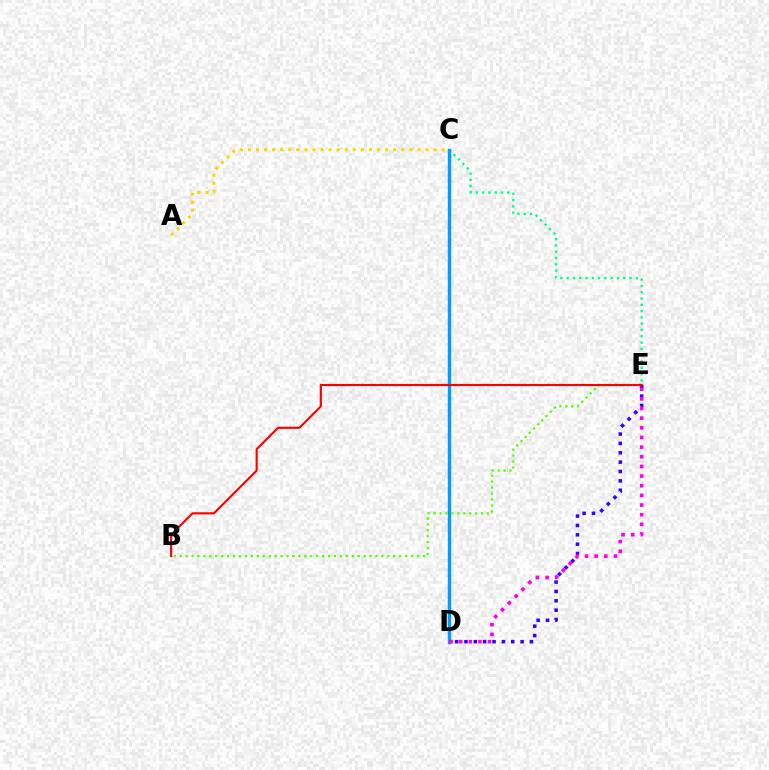{('C', 'E'): [{'color': '#00ff86', 'line_style': 'dotted', 'thickness': 1.71}], ('A', 'C'): [{'color': '#ffd500', 'line_style': 'dotted', 'thickness': 2.19}], ('D', 'E'): [{'color': '#3700ff', 'line_style': 'dotted', 'thickness': 2.54}, {'color': '#ff00ed', 'line_style': 'dotted', 'thickness': 2.62}], ('C', 'D'): [{'color': '#009eff', 'line_style': 'solid', 'thickness': 2.44}], ('B', 'E'): [{'color': '#4fff00', 'line_style': 'dotted', 'thickness': 1.61}, {'color': '#ff0000', 'line_style': 'solid', 'thickness': 1.54}]}